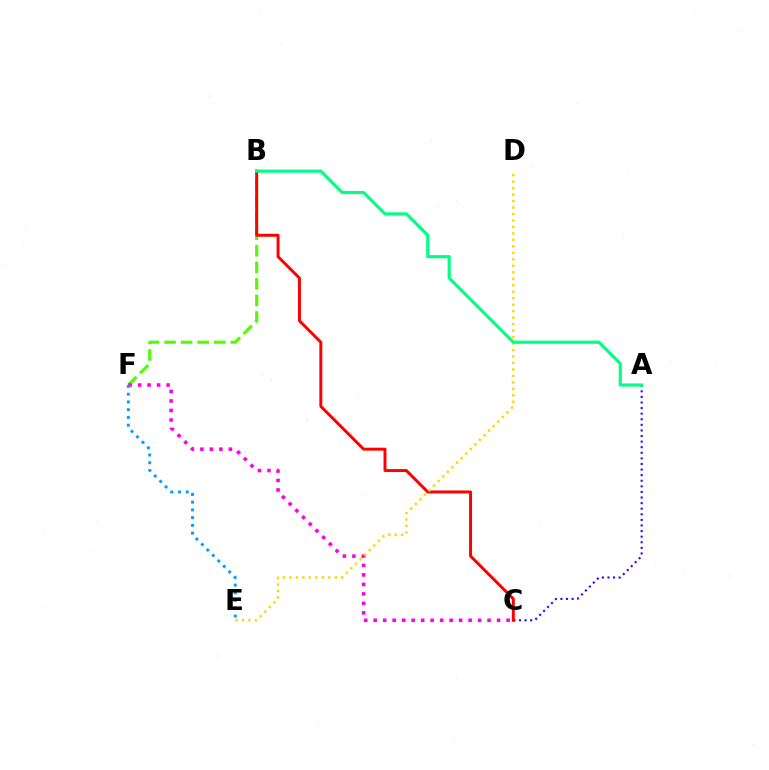{('A', 'C'): [{'color': '#3700ff', 'line_style': 'dotted', 'thickness': 1.52}], ('B', 'F'): [{'color': '#4fff00', 'line_style': 'dashed', 'thickness': 2.25}], ('C', 'F'): [{'color': '#ff00ed', 'line_style': 'dotted', 'thickness': 2.58}], ('B', 'C'): [{'color': '#ff0000', 'line_style': 'solid', 'thickness': 2.13}], ('D', 'E'): [{'color': '#ffd500', 'line_style': 'dotted', 'thickness': 1.76}], ('A', 'B'): [{'color': '#00ff86', 'line_style': 'solid', 'thickness': 2.27}], ('E', 'F'): [{'color': '#009eff', 'line_style': 'dotted', 'thickness': 2.1}]}